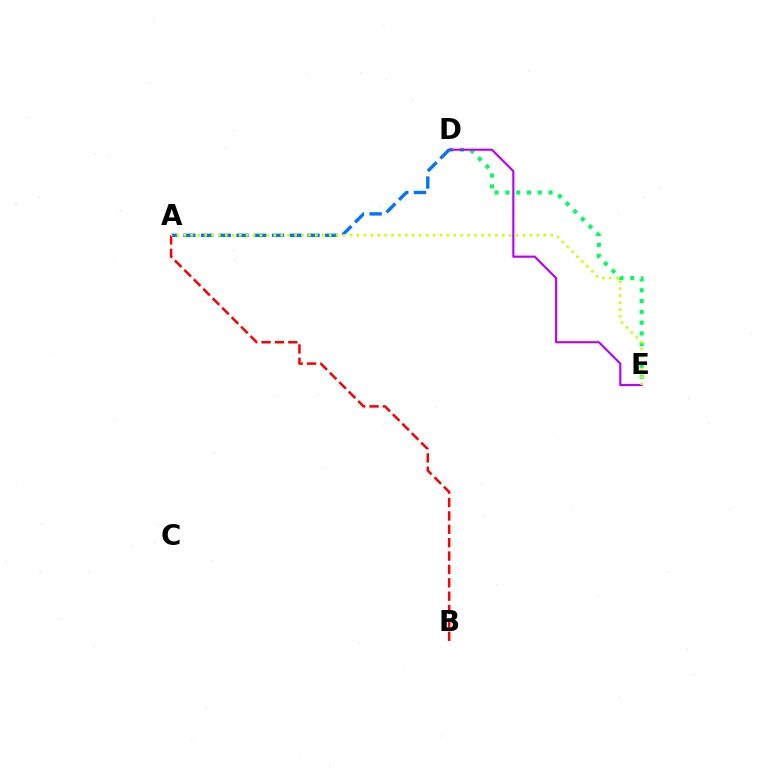{('D', 'E'): [{'color': '#00ff5c', 'line_style': 'dotted', 'thickness': 2.94}, {'color': '#b900ff', 'line_style': 'solid', 'thickness': 1.55}], ('A', 'D'): [{'color': '#0074ff', 'line_style': 'dashed', 'thickness': 2.41}], ('A', 'B'): [{'color': '#ff0000', 'line_style': 'dashed', 'thickness': 1.82}], ('A', 'E'): [{'color': '#d1ff00', 'line_style': 'dotted', 'thickness': 1.88}]}